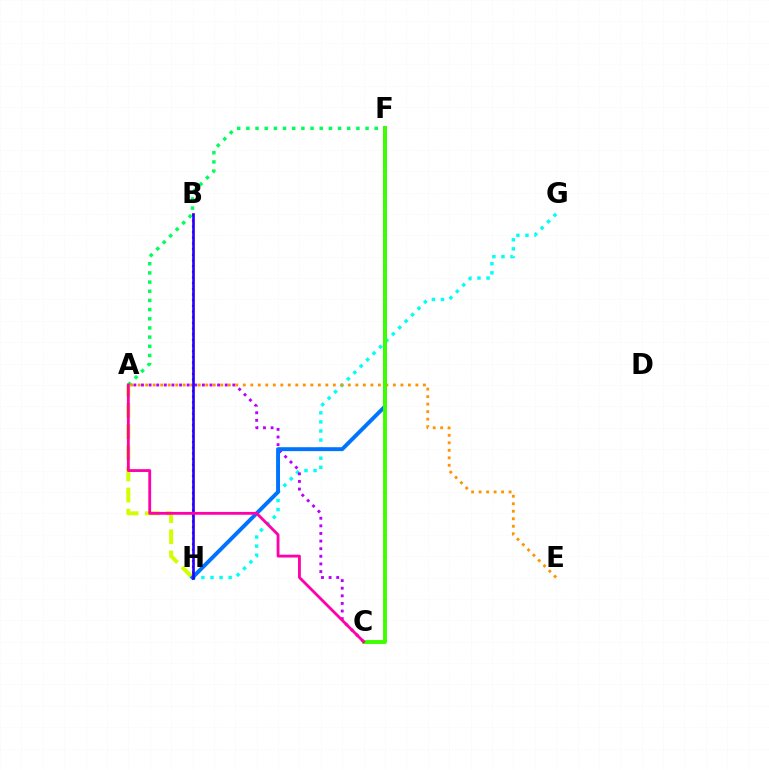{('B', 'H'): [{'color': '#ff0000', 'line_style': 'dotted', 'thickness': 1.54}, {'color': '#2500ff', 'line_style': 'solid', 'thickness': 1.91}], ('A', 'H'): [{'color': '#d1ff00', 'line_style': 'dashed', 'thickness': 2.87}], ('G', 'H'): [{'color': '#00fff6', 'line_style': 'dotted', 'thickness': 2.47}], ('A', 'C'): [{'color': '#b900ff', 'line_style': 'dotted', 'thickness': 2.07}, {'color': '#ff00ac', 'line_style': 'solid', 'thickness': 2.04}], ('A', 'F'): [{'color': '#00ff5c', 'line_style': 'dotted', 'thickness': 2.49}], ('A', 'E'): [{'color': '#ff9400', 'line_style': 'dotted', 'thickness': 2.04}], ('F', 'H'): [{'color': '#0074ff', 'line_style': 'solid', 'thickness': 2.83}], ('C', 'F'): [{'color': '#3dff00', 'line_style': 'solid', 'thickness': 2.81}]}